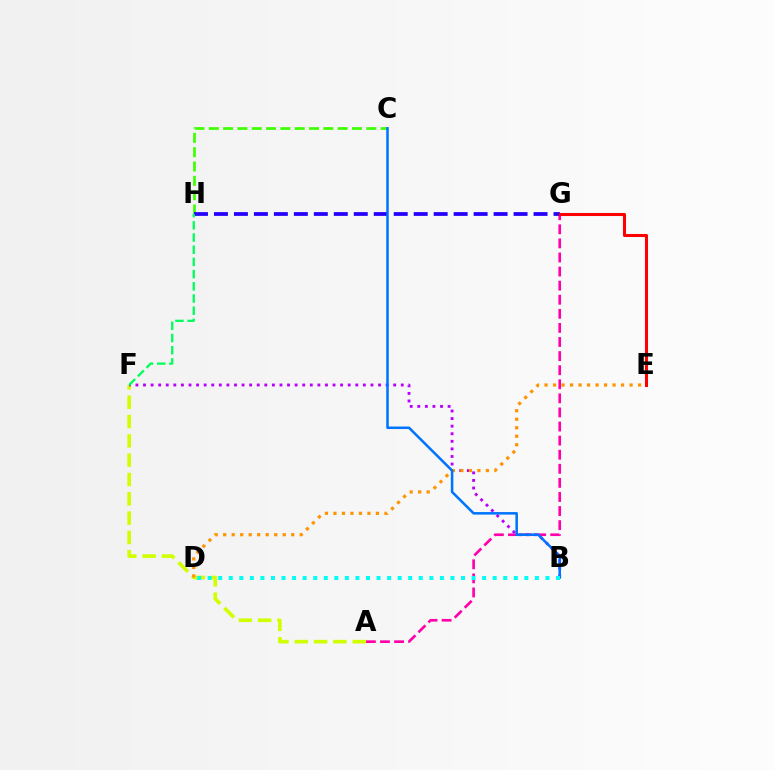{('A', 'G'): [{'color': '#ff00ac', 'line_style': 'dashed', 'thickness': 1.91}], ('A', 'F'): [{'color': '#d1ff00', 'line_style': 'dashed', 'thickness': 2.62}], ('C', 'H'): [{'color': '#3dff00', 'line_style': 'dashed', 'thickness': 1.95}], ('G', 'H'): [{'color': '#2500ff', 'line_style': 'dashed', 'thickness': 2.71}], ('B', 'F'): [{'color': '#b900ff', 'line_style': 'dotted', 'thickness': 2.06}], ('E', 'G'): [{'color': '#ff0000', 'line_style': 'solid', 'thickness': 2.2}], ('D', 'E'): [{'color': '#ff9400', 'line_style': 'dotted', 'thickness': 2.31}], ('F', 'H'): [{'color': '#00ff5c', 'line_style': 'dashed', 'thickness': 1.66}], ('B', 'C'): [{'color': '#0074ff', 'line_style': 'solid', 'thickness': 1.82}], ('B', 'D'): [{'color': '#00fff6', 'line_style': 'dotted', 'thickness': 2.87}]}